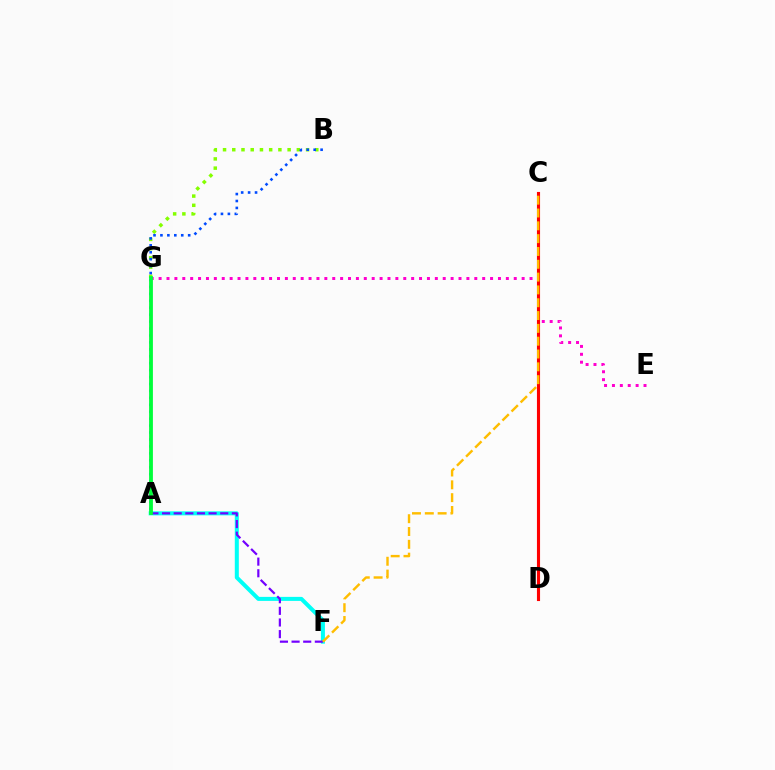{('B', 'G'): [{'color': '#84ff00', 'line_style': 'dotted', 'thickness': 2.51}], ('A', 'F'): [{'color': '#00fff6', 'line_style': 'solid', 'thickness': 2.89}, {'color': '#7200ff', 'line_style': 'dashed', 'thickness': 1.58}], ('A', 'B'): [{'color': '#004bff', 'line_style': 'dotted', 'thickness': 1.88}], ('E', 'G'): [{'color': '#ff00cf', 'line_style': 'dotted', 'thickness': 2.14}], ('C', 'D'): [{'color': '#ff0000', 'line_style': 'solid', 'thickness': 2.24}], ('A', 'G'): [{'color': '#00ff39', 'line_style': 'solid', 'thickness': 2.74}], ('C', 'F'): [{'color': '#ffbd00', 'line_style': 'dashed', 'thickness': 1.74}]}